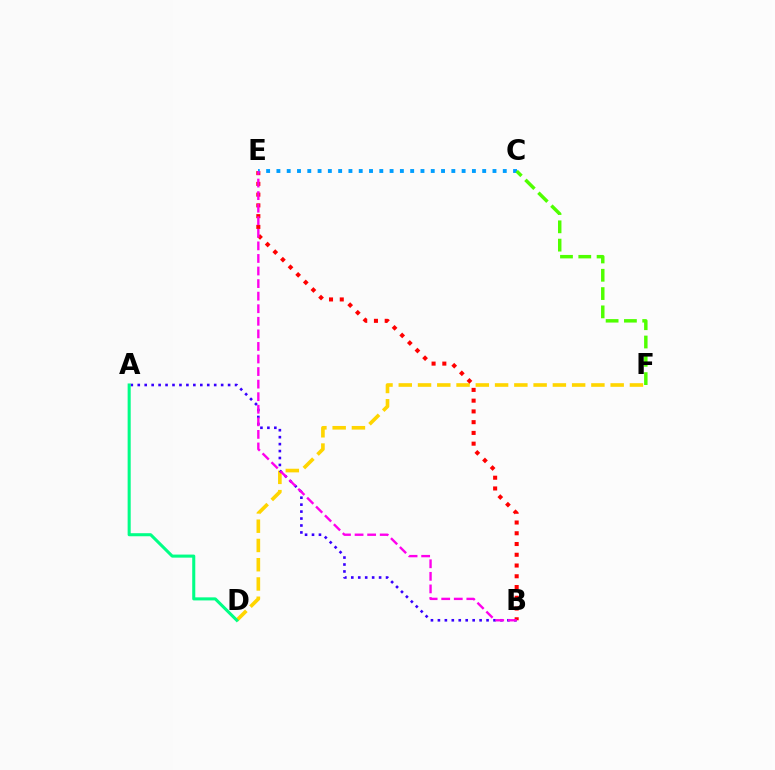{('D', 'F'): [{'color': '#ffd500', 'line_style': 'dashed', 'thickness': 2.62}], ('A', 'B'): [{'color': '#3700ff', 'line_style': 'dotted', 'thickness': 1.89}], ('B', 'E'): [{'color': '#ff0000', 'line_style': 'dotted', 'thickness': 2.92}, {'color': '#ff00ed', 'line_style': 'dashed', 'thickness': 1.71}], ('C', 'E'): [{'color': '#009eff', 'line_style': 'dotted', 'thickness': 2.8}], ('C', 'F'): [{'color': '#4fff00', 'line_style': 'dashed', 'thickness': 2.49}], ('A', 'D'): [{'color': '#00ff86', 'line_style': 'solid', 'thickness': 2.2}]}